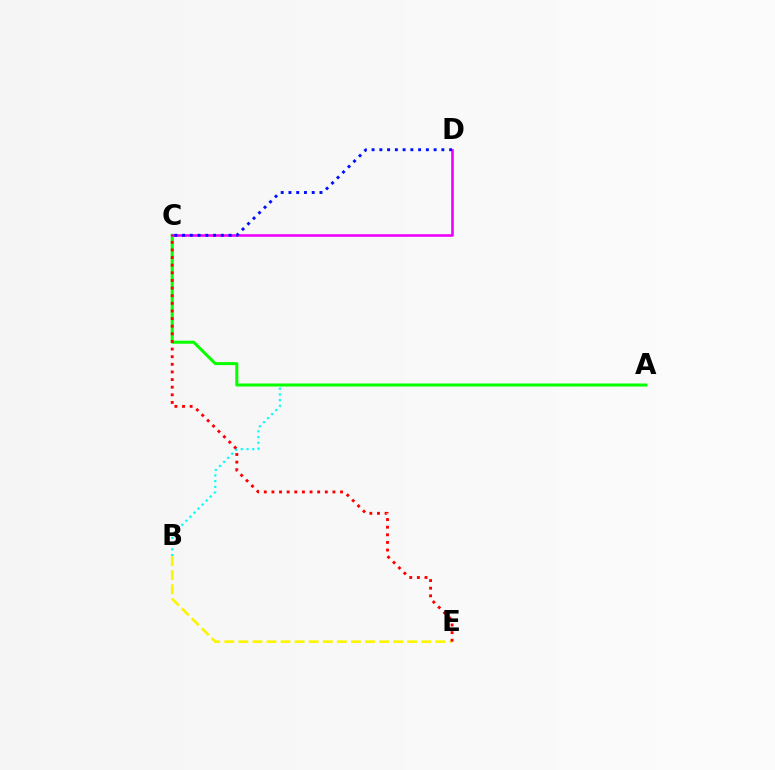{('A', 'B'): [{'color': '#00fff6', 'line_style': 'dotted', 'thickness': 1.56}], ('B', 'E'): [{'color': '#fcf500', 'line_style': 'dashed', 'thickness': 1.91}], ('A', 'C'): [{'color': '#08ff00', 'line_style': 'solid', 'thickness': 2.18}], ('C', 'D'): [{'color': '#ee00ff', 'line_style': 'solid', 'thickness': 1.87}, {'color': '#0010ff', 'line_style': 'dotted', 'thickness': 2.11}], ('C', 'E'): [{'color': '#ff0000', 'line_style': 'dotted', 'thickness': 2.07}]}